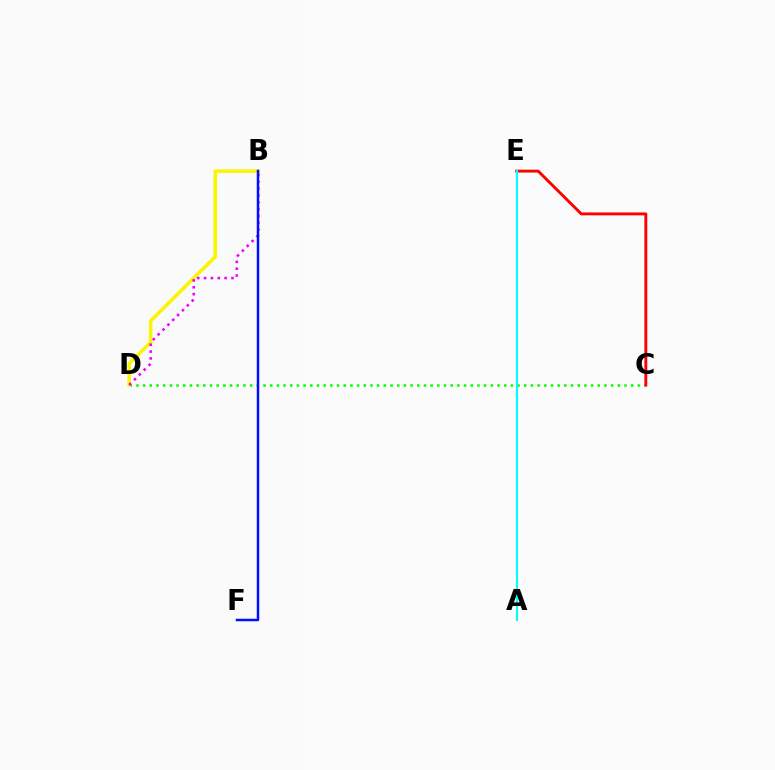{('C', 'D'): [{'color': '#08ff00', 'line_style': 'dotted', 'thickness': 1.82}], ('C', 'E'): [{'color': '#ff0000', 'line_style': 'solid', 'thickness': 2.08}], ('B', 'D'): [{'color': '#fcf500', 'line_style': 'solid', 'thickness': 2.56}, {'color': '#ee00ff', 'line_style': 'dotted', 'thickness': 1.86}], ('A', 'E'): [{'color': '#00fff6', 'line_style': 'solid', 'thickness': 1.55}], ('B', 'F'): [{'color': '#0010ff', 'line_style': 'solid', 'thickness': 1.8}]}